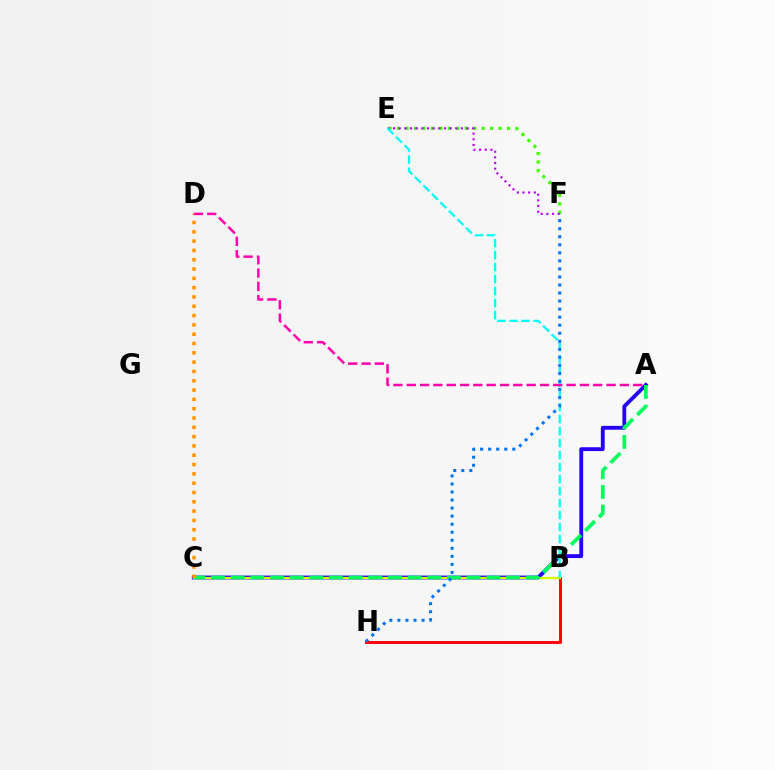{('A', 'C'): [{'color': '#2500ff', 'line_style': 'solid', 'thickness': 2.77}, {'color': '#00ff5c', 'line_style': 'dashed', 'thickness': 2.67}], ('B', 'H'): [{'color': '#ff0000', 'line_style': 'solid', 'thickness': 2.09}], ('E', 'F'): [{'color': '#3dff00', 'line_style': 'dotted', 'thickness': 2.3}, {'color': '#b900ff', 'line_style': 'dotted', 'thickness': 1.54}], ('B', 'C'): [{'color': '#d1ff00', 'line_style': 'solid', 'thickness': 1.58}], ('B', 'E'): [{'color': '#00fff6', 'line_style': 'dashed', 'thickness': 1.63}], ('F', 'H'): [{'color': '#0074ff', 'line_style': 'dotted', 'thickness': 2.19}], ('C', 'D'): [{'color': '#ff9400', 'line_style': 'dotted', 'thickness': 2.53}], ('A', 'D'): [{'color': '#ff00ac', 'line_style': 'dashed', 'thickness': 1.81}]}